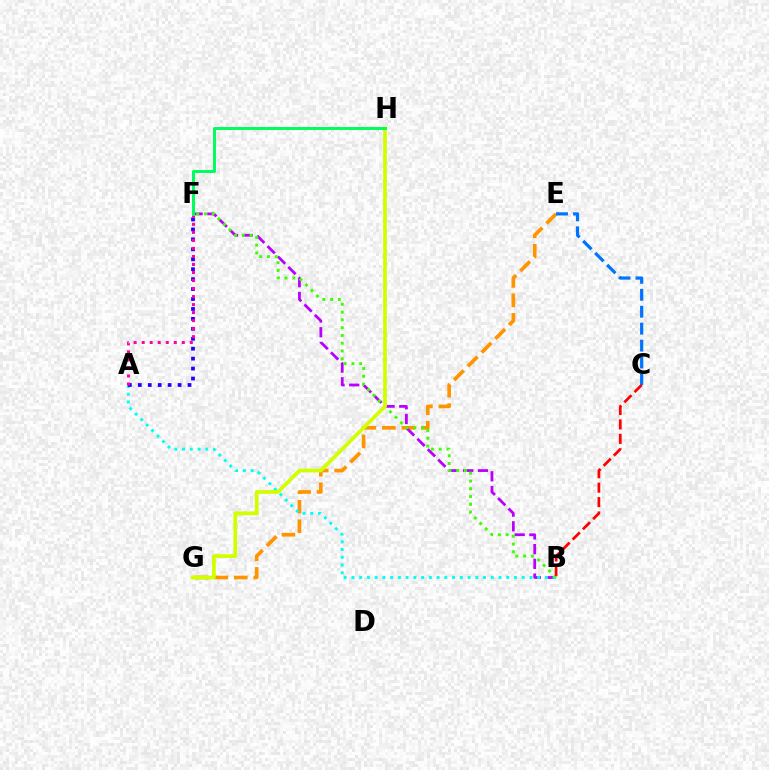{('E', 'G'): [{'color': '#ff9400', 'line_style': 'dashed', 'thickness': 2.65}], ('B', 'F'): [{'color': '#b900ff', 'line_style': 'dashed', 'thickness': 2.0}, {'color': '#3dff00', 'line_style': 'dotted', 'thickness': 2.11}], ('A', 'B'): [{'color': '#00fff6', 'line_style': 'dotted', 'thickness': 2.1}], ('A', 'F'): [{'color': '#2500ff', 'line_style': 'dotted', 'thickness': 2.7}, {'color': '#ff00ac', 'line_style': 'dotted', 'thickness': 2.18}], ('C', 'E'): [{'color': '#0074ff', 'line_style': 'dashed', 'thickness': 2.3}], ('B', 'C'): [{'color': '#ff0000', 'line_style': 'dashed', 'thickness': 1.96}], ('G', 'H'): [{'color': '#d1ff00', 'line_style': 'solid', 'thickness': 2.69}], ('F', 'H'): [{'color': '#00ff5c', 'line_style': 'solid', 'thickness': 2.15}]}